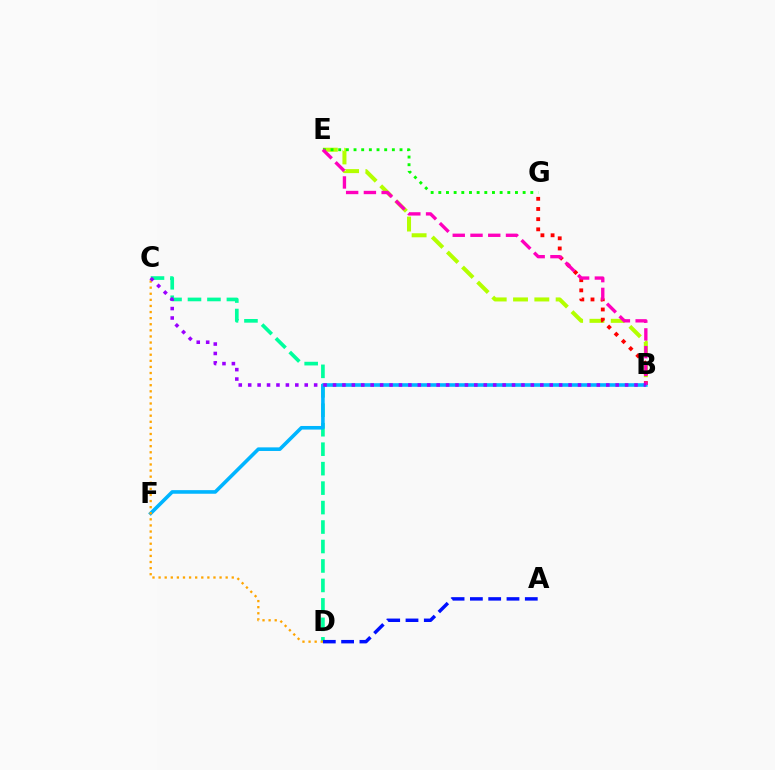{('B', 'E'): [{'color': '#b3ff00', 'line_style': 'dashed', 'thickness': 2.89}, {'color': '#ff00bd', 'line_style': 'dashed', 'thickness': 2.41}], ('C', 'D'): [{'color': '#00ff9d', 'line_style': 'dashed', 'thickness': 2.64}, {'color': '#ffa500', 'line_style': 'dotted', 'thickness': 1.66}], ('B', 'G'): [{'color': '#ff0000', 'line_style': 'dotted', 'thickness': 2.76}], ('E', 'G'): [{'color': '#08ff00', 'line_style': 'dotted', 'thickness': 2.08}], ('A', 'D'): [{'color': '#0010ff', 'line_style': 'dashed', 'thickness': 2.49}], ('B', 'F'): [{'color': '#00b5ff', 'line_style': 'solid', 'thickness': 2.59}], ('B', 'C'): [{'color': '#9b00ff', 'line_style': 'dotted', 'thickness': 2.56}]}